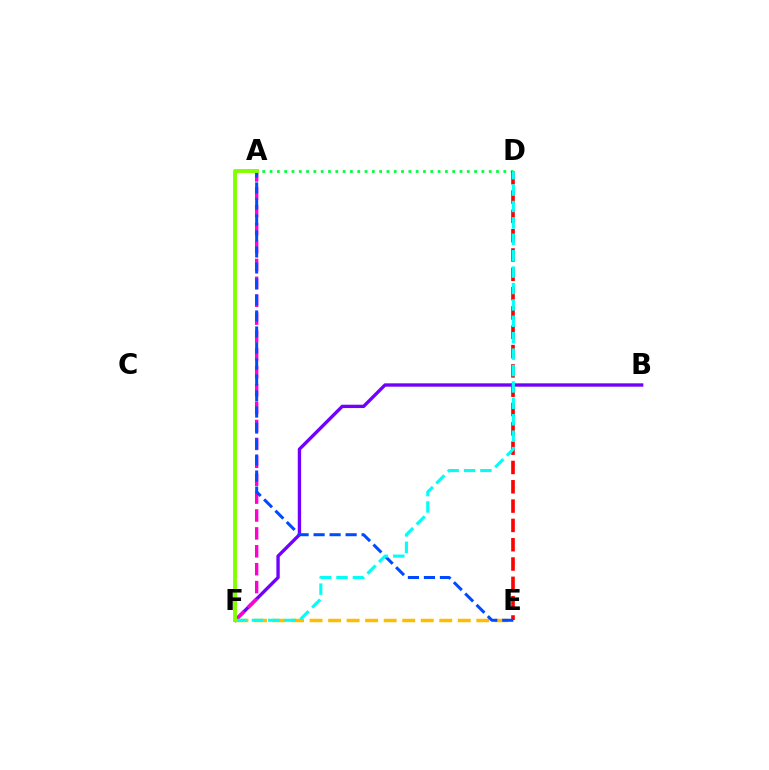{('E', 'F'): [{'color': '#ffbd00', 'line_style': 'dashed', 'thickness': 2.52}], ('A', 'D'): [{'color': '#00ff39', 'line_style': 'dotted', 'thickness': 1.98}], ('B', 'F'): [{'color': '#7200ff', 'line_style': 'solid', 'thickness': 2.41}], ('A', 'F'): [{'color': '#ff00cf', 'line_style': 'dashed', 'thickness': 2.43}, {'color': '#84ff00', 'line_style': 'solid', 'thickness': 2.81}], ('D', 'E'): [{'color': '#ff0000', 'line_style': 'dashed', 'thickness': 2.62}], ('A', 'E'): [{'color': '#004bff', 'line_style': 'dashed', 'thickness': 2.17}], ('D', 'F'): [{'color': '#00fff6', 'line_style': 'dashed', 'thickness': 2.23}]}